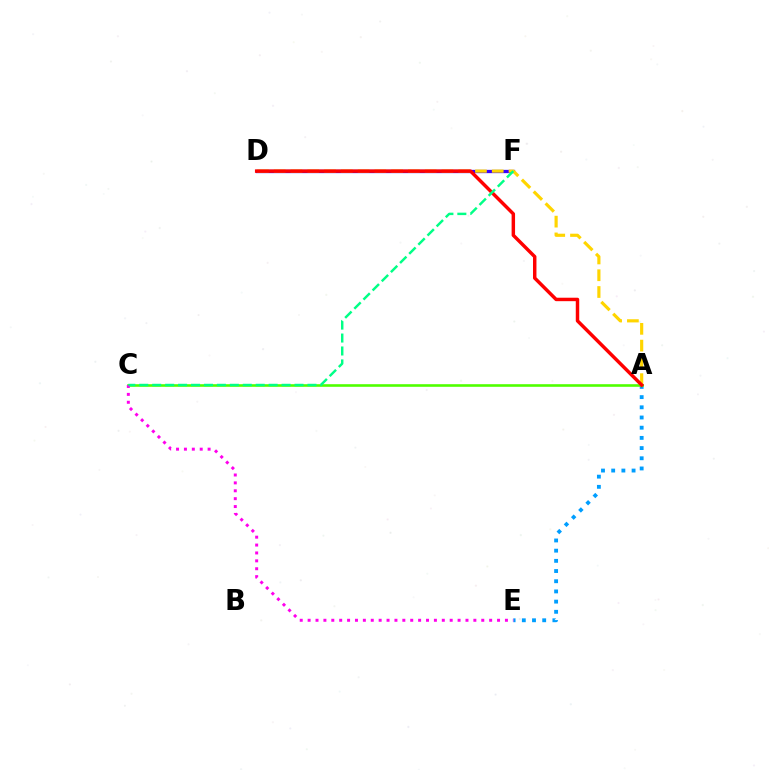{('A', 'E'): [{'color': '#009eff', 'line_style': 'dotted', 'thickness': 2.77}], ('D', 'F'): [{'color': '#3700ff', 'line_style': 'solid', 'thickness': 2.36}], ('A', 'D'): [{'color': '#ffd500', 'line_style': 'dashed', 'thickness': 2.28}, {'color': '#ff0000', 'line_style': 'solid', 'thickness': 2.49}], ('A', 'C'): [{'color': '#4fff00', 'line_style': 'solid', 'thickness': 1.88}], ('C', 'E'): [{'color': '#ff00ed', 'line_style': 'dotted', 'thickness': 2.14}], ('C', 'F'): [{'color': '#00ff86', 'line_style': 'dashed', 'thickness': 1.76}]}